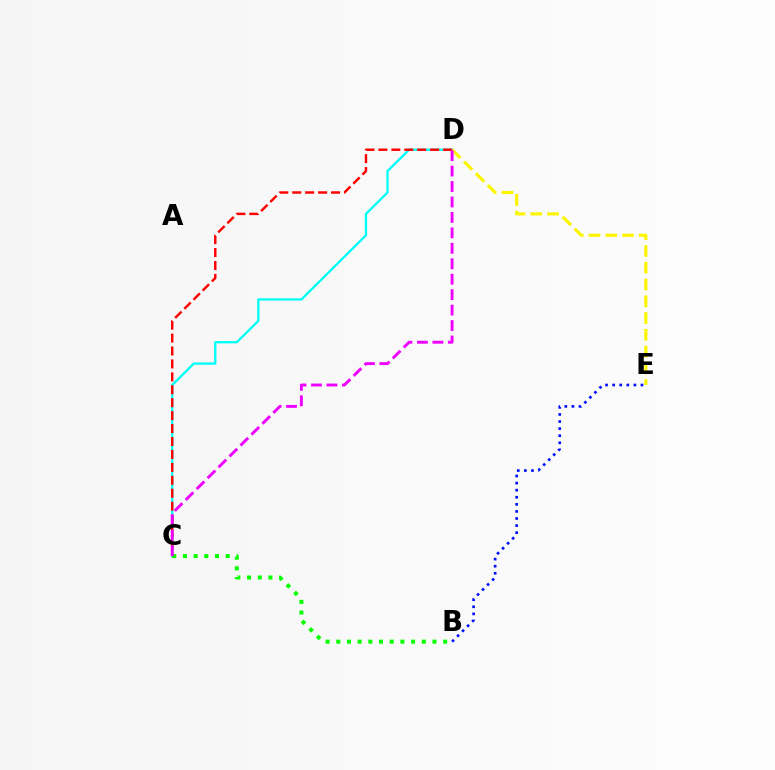{('C', 'D'): [{'color': '#00fff6', 'line_style': 'solid', 'thickness': 1.66}, {'color': '#ff0000', 'line_style': 'dashed', 'thickness': 1.76}, {'color': '#ee00ff', 'line_style': 'dashed', 'thickness': 2.1}], ('D', 'E'): [{'color': '#fcf500', 'line_style': 'dashed', 'thickness': 2.28}], ('B', 'E'): [{'color': '#0010ff', 'line_style': 'dotted', 'thickness': 1.92}], ('B', 'C'): [{'color': '#08ff00', 'line_style': 'dotted', 'thickness': 2.9}]}